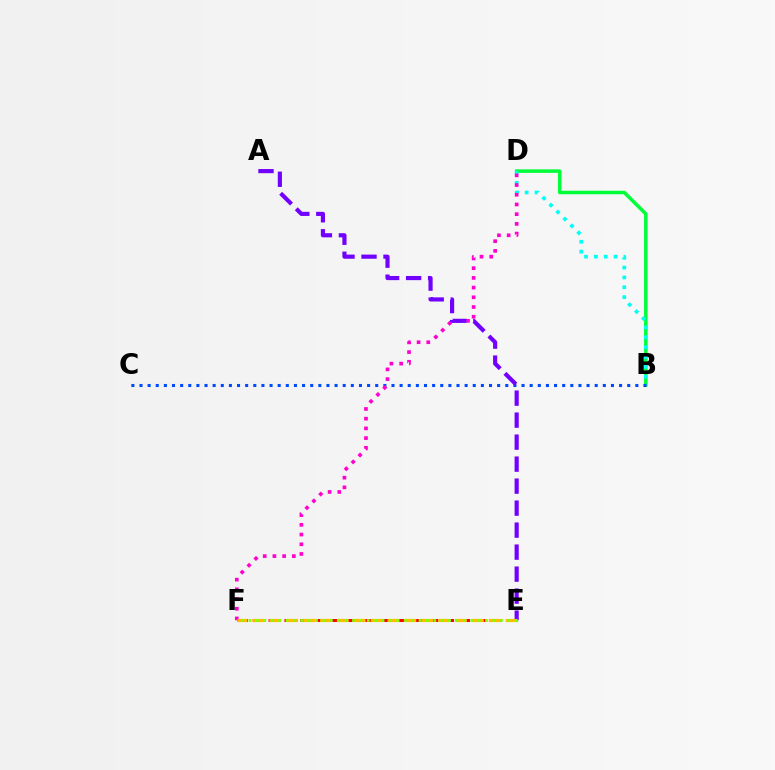{('B', 'D'): [{'color': '#00ff39', 'line_style': 'solid', 'thickness': 2.54}, {'color': '#00fff6', 'line_style': 'dotted', 'thickness': 2.67}], ('E', 'F'): [{'color': '#ff0000', 'line_style': 'dashed', 'thickness': 2.15}, {'color': '#ffbd00', 'line_style': 'dashed', 'thickness': 2.29}, {'color': '#84ff00', 'line_style': 'dotted', 'thickness': 2.01}], ('B', 'C'): [{'color': '#004bff', 'line_style': 'dotted', 'thickness': 2.21}], ('D', 'F'): [{'color': '#ff00cf', 'line_style': 'dotted', 'thickness': 2.64}], ('A', 'E'): [{'color': '#7200ff', 'line_style': 'dashed', 'thickness': 2.99}]}